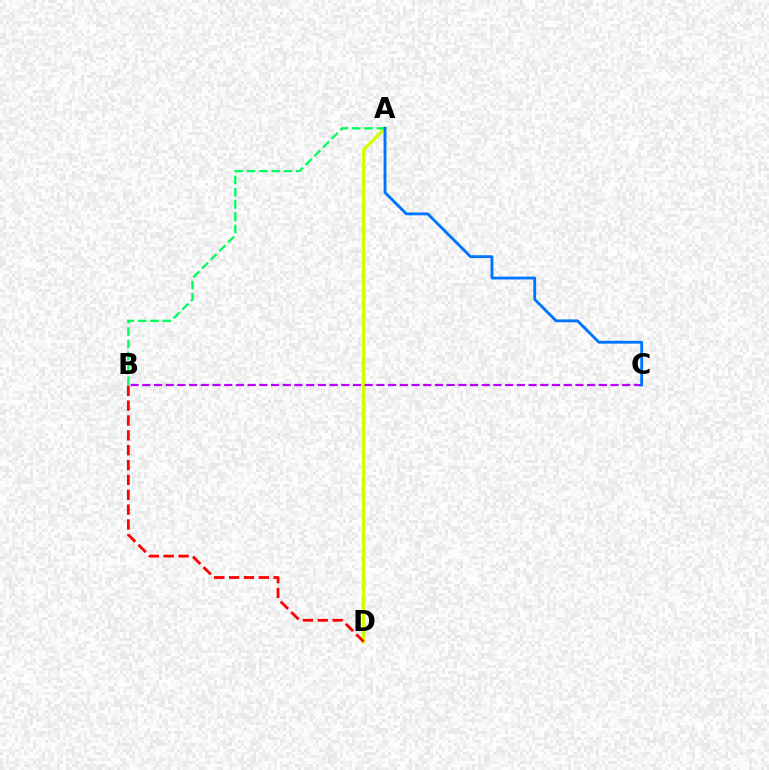{('A', 'D'): [{'color': '#d1ff00', 'line_style': 'solid', 'thickness': 2.37}], ('B', 'D'): [{'color': '#ff0000', 'line_style': 'dashed', 'thickness': 2.02}], ('B', 'C'): [{'color': '#b900ff', 'line_style': 'dashed', 'thickness': 1.59}], ('A', 'B'): [{'color': '#00ff5c', 'line_style': 'dashed', 'thickness': 1.67}], ('A', 'C'): [{'color': '#0074ff', 'line_style': 'solid', 'thickness': 2.05}]}